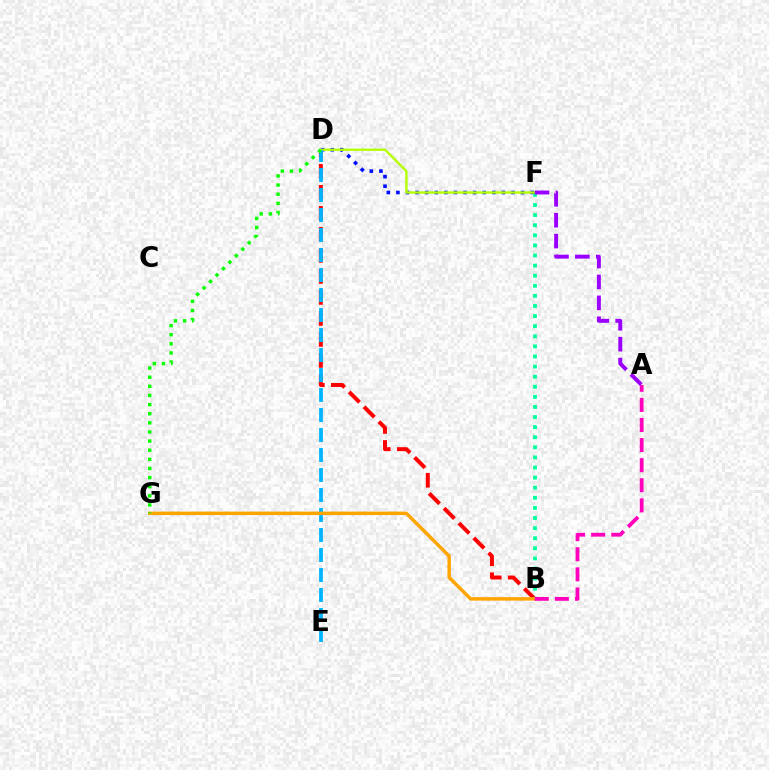{('B', 'D'): [{'color': '#ff0000', 'line_style': 'dashed', 'thickness': 2.86}], ('D', 'F'): [{'color': '#0010ff', 'line_style': 'dotted', 'thickness': 2.61}, {'color': '#b3ff00', 'line_style': 'solid', 'thickness': 1.7}], ('B', 'F'): [{'color': '#00ff9d', 'line_style': 'dotted', 'thickness': 2.74}], ('D', 'E'): [{'color': '#00b5ff', 'line_style': 'dashed', 'thickness': 2.72}], ('B', 'G'): [{'color': '#ffa500', 'line_style': 'solid', 'thickness': 2.49}], ('A', 'B'): [{'color': '#ff00bd', 'line_style': 'dashed', 'thickness': 2.73}], ('D', 'G'): [{'color': '#08ff00', 'line_style': 'dotted', 'thickness': 2.48}], ('A', 'F'): [{'color': '#9b00ff', 'line_style': 'dashed', 'thickness': 2.84}]}